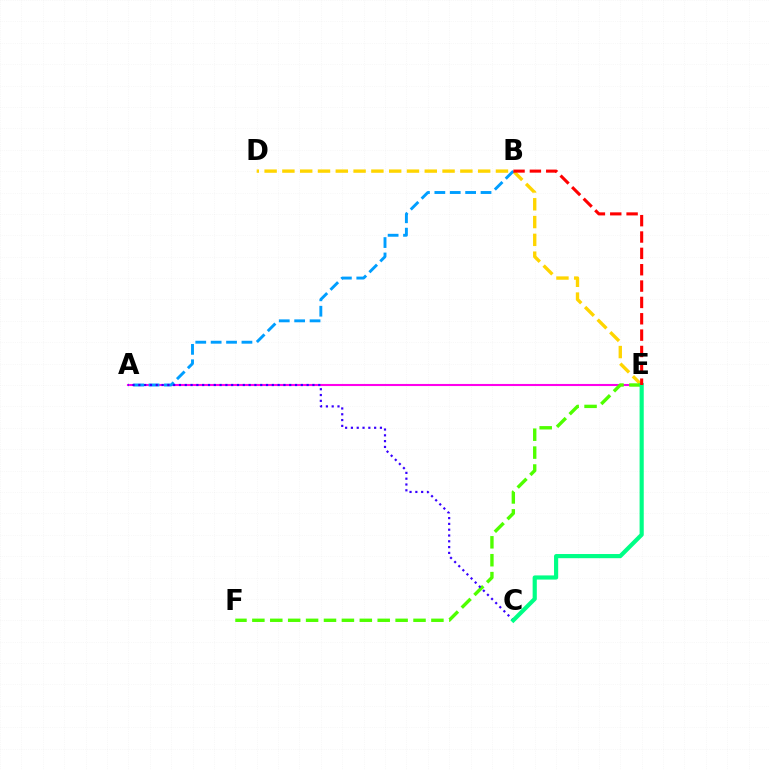{('D', 'E'): [{'color': '#ffd500', 'line_style': 'dashed', 'thickness': 2.42}], ('A', 'E'): [{'color': '#ff00ed', 'line_style': 'solid', 'thickness': 1.51}], ('E', 'F'): [{'color': '#4fff00', 'line_style': 'dashed', 'thickness': 2.43}], ('A', 'B'): [{'color': '#009eff', 'line_style': 'dashed', 'thickness': 2.09}], ('A', 'C'): [{'color': '#3700ff', 'line_style': 'dotted', 'thickness': 1.58}], ('C', 'E'): [{'color': '#00ff86', 'line_style': 'solid', 'thickness': 3.0}], ('B', 'E'): [{'color': '#ff0000', 'line_style': 'dashed', 'thickness': 2.22}]}